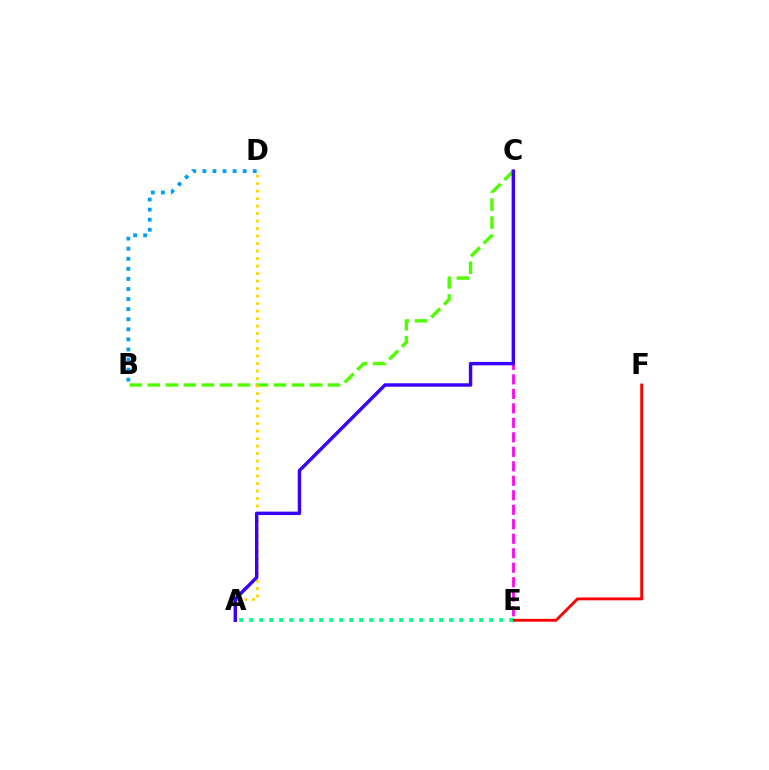{('B', 'C'): [{'color': '#4fff00', 'line_style': 'dashed', 'thickness': 2.45}], ('C', 'E'): [{'color': '#ff00ed', 'line_style': 'dashed', 'thickness': 1.97}], ('B', 'D'): [{'color': '#009eff', 'line_style': 'dotted', 'thickness': 2.74}], ('A', 'D'): [{'color': '#ffd500', 'line_style': 'dotted', 'thickness': 2.04}], ('E', 'F'): [{'color': '#ff0000', 'line_style': 'solid', 'thickness': 2.05}], ('A', 'E'): [{'color': '#00ff86', 'line_style': 'dotted', 'thickness': 2.72}], ('A', 'C'): [{'color': '#3700ff', 'line_style': 'solid', 'thickness': 2.46}]}